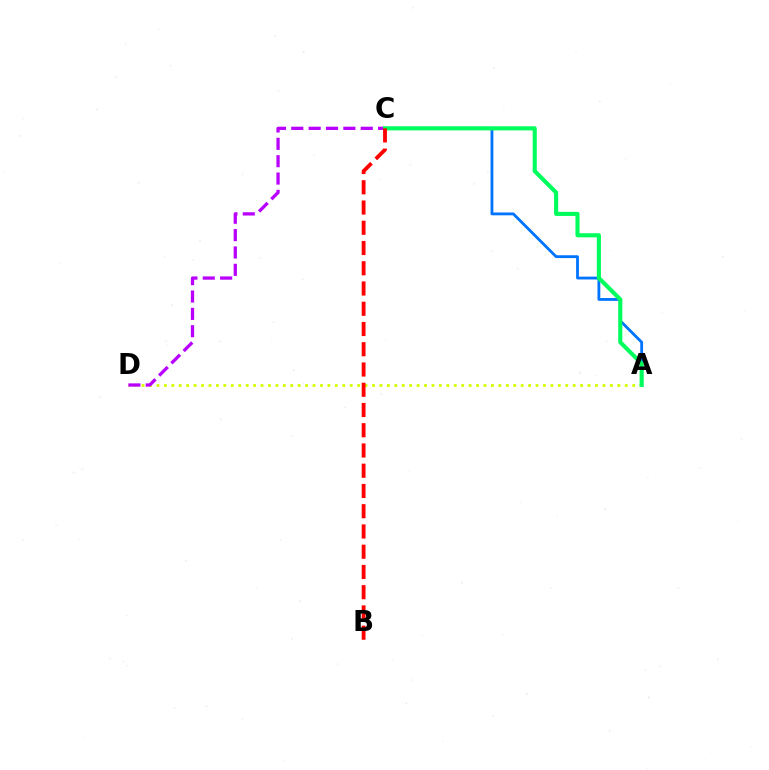{('A', 'C'): [{'color': '#0074ff', 'line_style': 'solid', 'thickness': 2.03}, {'color': '#00ff5c', 'line_style': 'solid', 'thickness': 2.96}], ('A', 'D'): [{'color': '#d1ff00', 'line_style': 'dotted', 'thickness': 2.02}], ('C', 'D'): [{'color': '#b900ff', 'line_style': 'dashed', 'thickness': 2.36}], ('B', 'C'): [{'color': '#ff0000', 'line_style': 'dashed', 'thickness': 2.75}]}